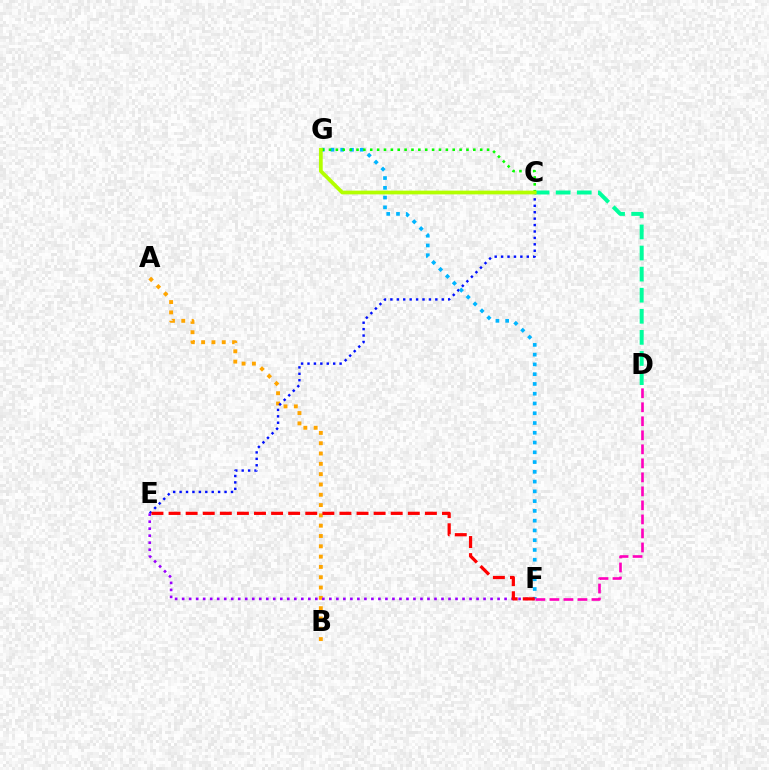{('A', 'B'): [{'color': '#ffa500', 'line_style': 'dotted', 'thickness': 2.8}], ('C', 'D'): [{'color': '#00ff9d', 'line_style': 'dashed', 'thickness': 2.86}], ('C', 'E'): [{'color': '#0010ff', 'line_style': 'dotted', 'thickness': 1.74}], ('F', 'G'): [{'color': '#00b5ff', 'line_style': 'dotted', 'thickness': 2.65}], ('E', 'F'): [{'color': '#9b00ff', 'line_style': 'dotted', 'thickness': 1.9}, {'color': '#ff0000', 'line_style': 'dashed', 'thickness': 2.32}], ('D', 'F'): [{'color': '#ff00bd', 'line_style': 'dashed', 'thickness': 1.9}], ('C', 'G'): [{'color': '#08ff00', 'line_style': 'dotted', 'thickness': 1.87}, {'color': '#b3ff00', 'line_style': 'solid', 'thickness': 2.7}]}